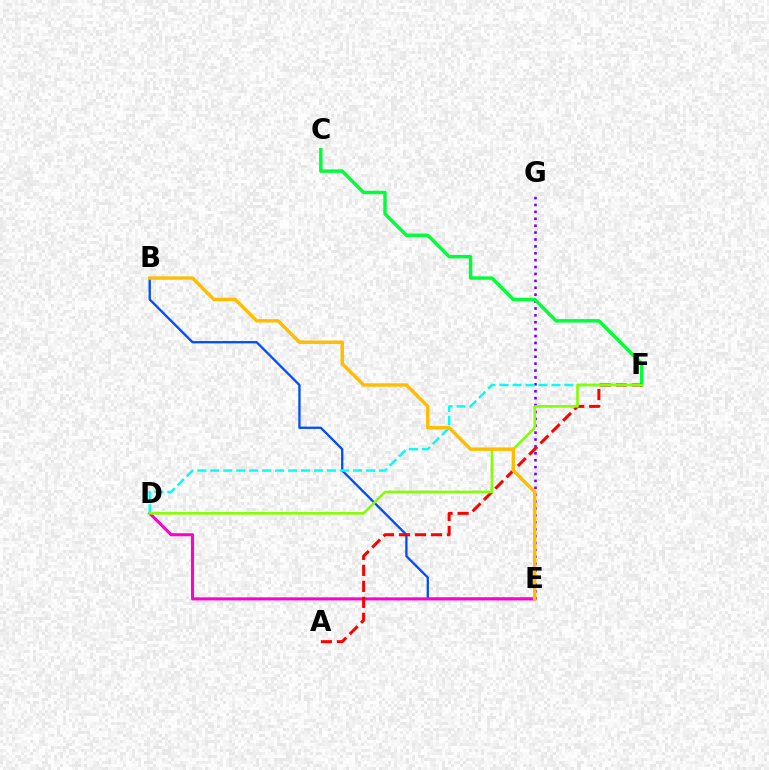{('E', 'G'): [{'color': '#7200ff', 'line_style': 'dotted', 'thickness': 1.87}], ('B', 'E'): [{'color': '#004bff', 'line_style': 'solid', 'thickness': 1.65}, {'color': '#ffbd00', 'line_style': 'solid', 'thickness': 2.45}], ('D', 'E'): [{'color': '#ff00cf', 'line_style': 'solid', 'thickness': 2.2}], ('C', 'F'): [{'color': '#00ff39', 'line_style': 'solid', 'thickness': 2.48}], ('D', 'F'): [{'color': '#00fff6', 'line_style': 'dashed', 'thickness': 1.76}, {'color': '#84ff00', 'line_style': 'solid', 'thickness': 1.87}], ('A', 'F'): [{'color': '#ff0000', 'line_style': 'dashed', 'thickness': 2.17}]}